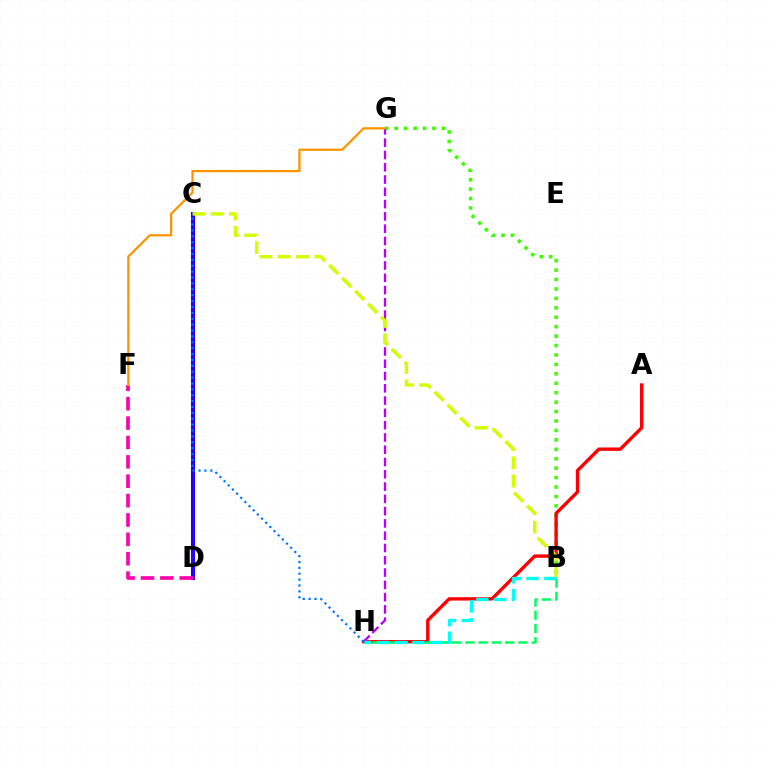{('B', 'G'): [{'color': '#3dff00', 'line_style': 'dotted', 'thickness': 2.56}], ('C', 'D'): [{'color': '#2500ff', 'line_style': 'solid', 'thickness': 2.93}], ('A', 'H'): [{'color': '#ff0000', 'line_style': 'solid', 'thickness': 2.42}], ('B', 'H'): [{'color': '#00ff5c', 'line_style': 'dashed', 'thickness': 1.8}, {'color': '#00fff6', 'line_style': 'dashed', 'thickness': 2.42}], ('G', 'H'): [{'color': '#b900ff', 'line_style': 'dashed', 'thickness': 1.67}], ('D', 'F'): [{'color': '#ff00ac', 'line_style': 'dashed', 'thickness': 2.63}], ('B', 'C'): [{'color': '#d1ff00', 'line_style': 'dashed', 'thickness': 2.49}], ('F', 'G'): [{'color': '#ff9400', 'line_style': 'solid', 'thickness': 1.63}], ('C', 'H'): [{'color': '#0074ff', 'line_style': 'dotted', 'thickness': 1.6}]}